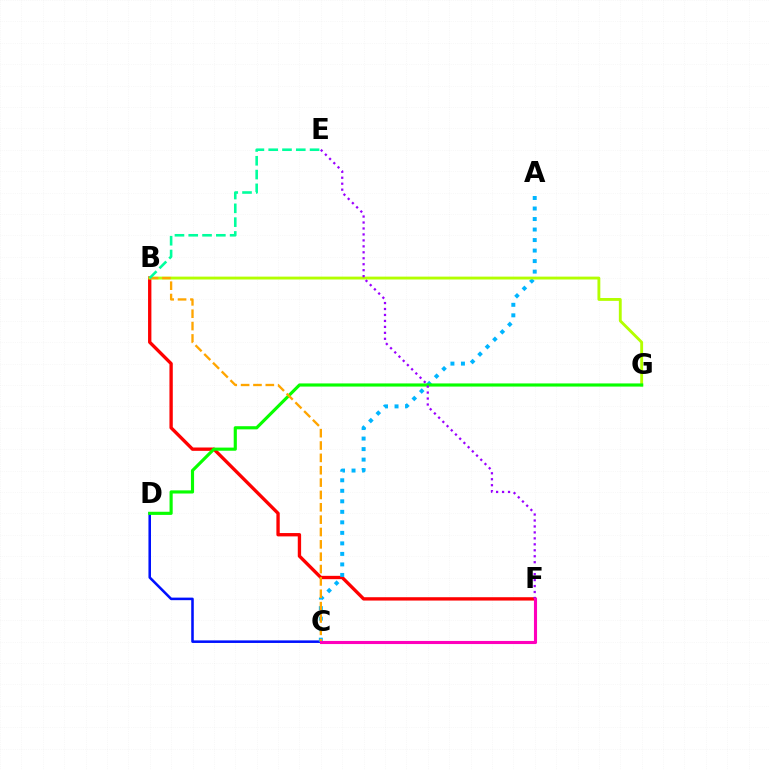{('C', 'D'): [{'color': '#0010ff', 'line_style': 'solid', 'thickness': 1.84}], ('B', 'F'): [{'color': '#ff0000', 'line_style': 'solid', 'thickness': 2.4}], ('A', 'C'): [{'color': '#00b5ff', 'line_style': 'dotted', 'thickness': 2.86}], ('B', 'G'): [{'color': '#b3ff00', 'line_style': 'solid', 'thickness': 2.06}], ('D', 'G'): [{'color': '#08ff00', 'line_style': 'solid', 'thickness': 2.27}], ('B', 'C'): [{'color': '#ffa500', 'line_style': 'dashed', 'thickness': 1.68}], ('E', 'F'): [{'color': '#9b00ff', 'line_style': 'dotted', 'thickness': 1.62}], ('C', 'F'): [{'color': '#ff00bd', 'line_style': 'solid', 'thickness': 2.23}], ('B', 'E'): [{'color': '#00ff9d', 'line_style': 'dashed', 'thickness': 1.87}]}